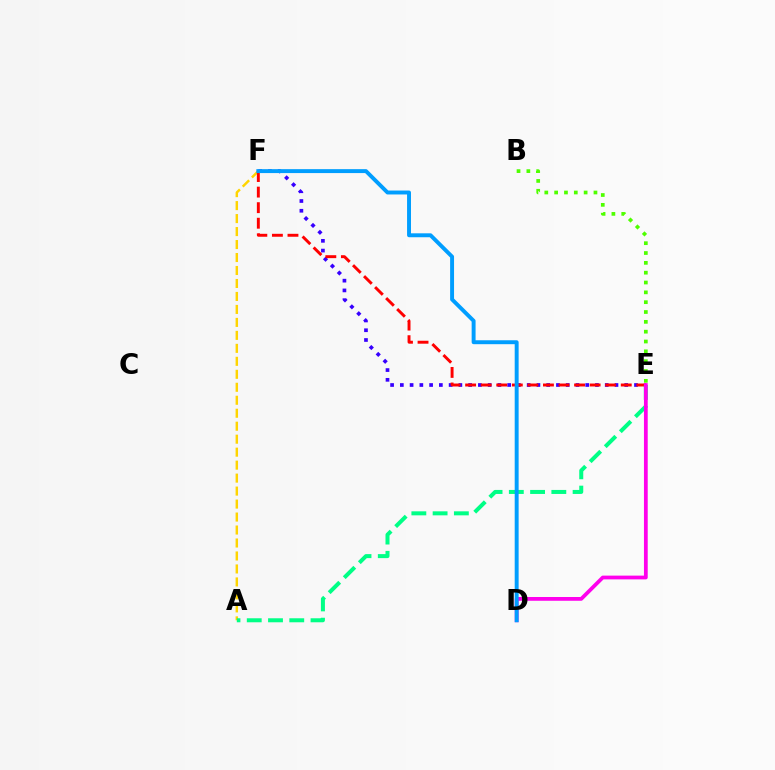{('A', 'F'): [{'color': '#ffd500', 'line_style': 'dashed', 'thickness': 1.76}], ('B', 'E'): [{'color': '#4fff00', 'line_style': 'dotted', 'thickness': 2.67}], ('E', 'F'): [{'color': '#3700ff', 'line_style': 'dotted', 'thickness': 2.65}, {'color': '#ff0000', 'line_style': 'dashed', 'thickness': 2.11}], ('A', 'E'): [{'color': '#00ff86', 'line_style': 'dashed', 'thickness': 2.89}], ('D', 'E'): [{'color': '#ff00ed', 'line_style': 'solid', 'thickness': 2.71}], ('D', 'F'): [{'color': '#009eff', 'line_style': 'solid', 'thickness': 2.83}]}